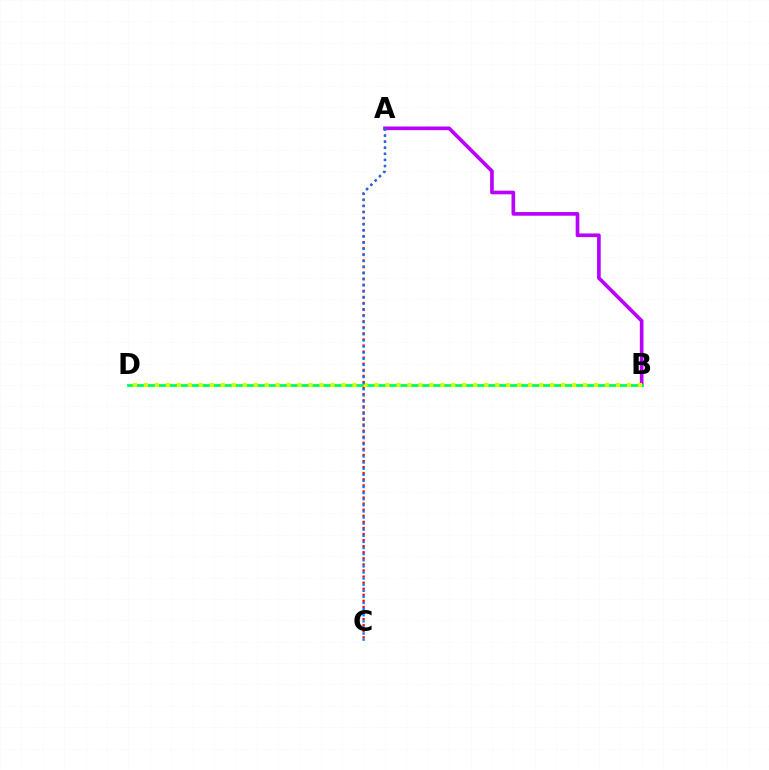{('A', 'B'): [{'color': '#b900ff', 'line_style': 'solid', 'thickness': 2.63}], ('B', 'D'): [{'color': '#00ff5c', 'line_style': 'solid', 'thickness': 2.02}, {'color': '#d1ff00', 'line_style': 'dotted', 'thickness': 2.98}], ('A', 'C'): [{'color': '#ff0000', 'line_style': 'dotted', 'thickness': 1.65}, {'color': '#0074ff', 'line_style': 'dotted', 'thickness': 1.66}]}